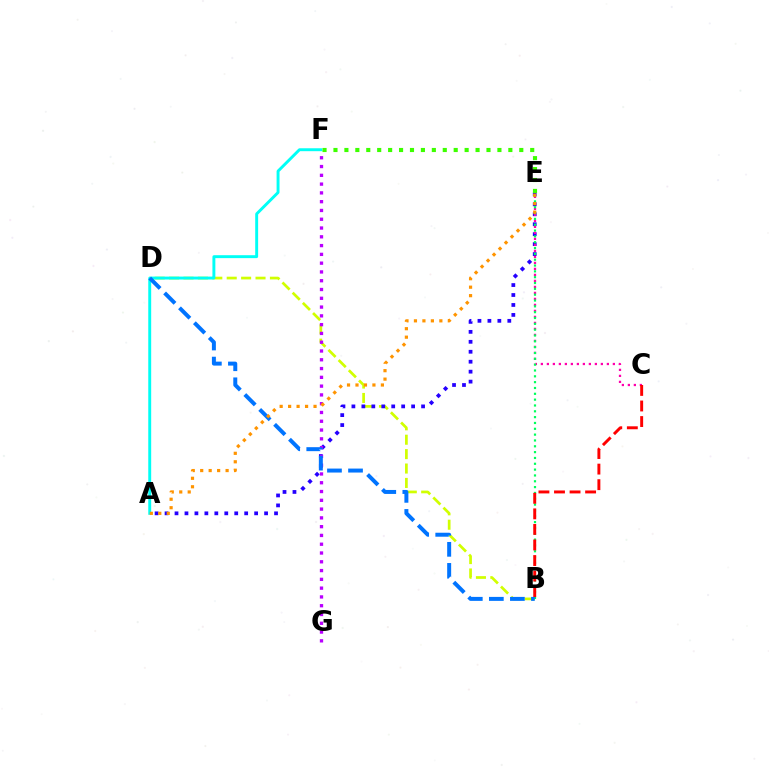{('B', 'D'): [{'color': '#d1ff00', 'line_style': 'dashed', 'thickness': 1.96}, {'color': '#0074ff', 'line_style': 'dashed', 'thickness': 2.86}], ('A', 'E'): [{'color': '#2500ff', 'line_style': 'dotted', 'thickness': 2.7}, {'color': '#ff9400', 'line_style': 'dotted', 'thickness': 2.3}], ('C', 'E'): [{'color': '#ff00ac', 'line_style': 'dotted', 'thickness': 1.63}], ('F', 'G'): [{'color': '#b900ff', 'line_style': 'dotted', 'thickness': 2.39}], ('B', 'E'): [{'color': '#00ff5c', 'line_style': 'dotted', 'thickness': 1.58}], ('B', 'C'): [{'color': '#ff0000', 'line_style': 'dashed', 'thickness': 2.11}], ('A', 'F'): [{'color': '#00fff6', 'line_style': 'solid', 'thickness': 2.11}], ('E', 'F'): [{'color': '#3dff00', 'line_style': 'dotted', 'thickness': 2.97}]}